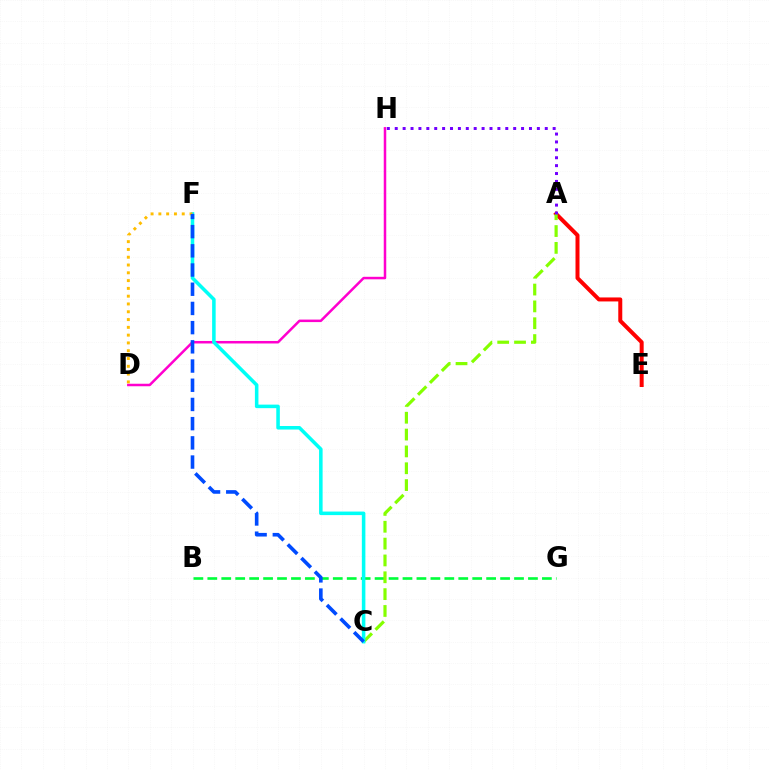{('B', 'G'): [{'color': '#00ff39', 'line_style': 'dashed', 'thickness': 1.89}], ('D', 'H'): [{'color': '#ff00cf', 'line_style': 'solid', 'thickness': 1.81}], ('A', 'E'): [{'color': '#ff0000', 'line_style': 'solid', 'thickness': 2.87}], ('A', 'C'): [{'color': '#84ff00', 'line_style': 'dashed', 'thickness': 2.29}], ('A', 'H'): [{'color': '#7200ff', 'line_style': 'dotted', 'thickness': 2.15}], ('C', 'F'): [{'color': '#00fff6', 'line_style': 'solid', 'thickness': 2.55}, {'color': '#004bff', 'line_style': 'dashed', 'thickness': 2.61}], ('D', 'F'): [{'color': '#ffbd00', 'line_style': 'dotted', 'thickness': 2.12}]}